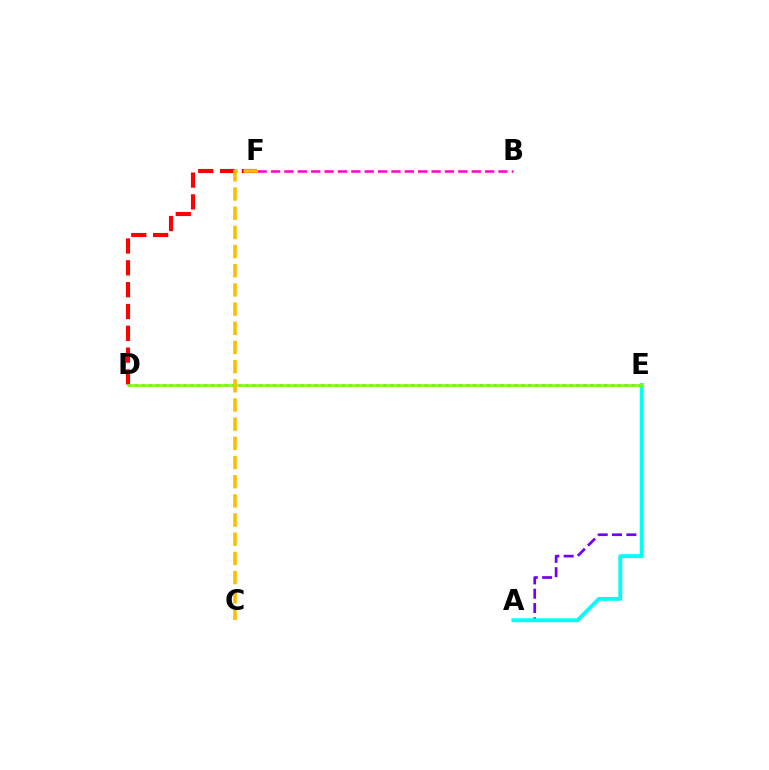{('D', 'E'): [{'color': '#004bff', 'line_style': 'dotted', 'thickness': 1.87}, {'color': '#00ff39', 'line_style': 'dotted', 'thickness': 1.88}, {'color': '#84ff00', 'line_style': 'solid', 'thickness': 1.83}], ('D', 'F'): [{'color': '#ff0000', 'line_style': 'dashed', 'thickness': 2.96}], ('A', 'E'): [{'color': '#7200ff', 'line_style': 'dashed', 'thickness': 1.94}, {'color': '#00fff6', 'line_style': 'solid', 'thickness': 2.78}], ('B', 'F'): [{'color': '#ff00cf', 'line_style': 'dashed', 'thickness': 1.82}], ('C', 'F'): [{'color': '#ffbd00', 'line_style': 'dashed', 'thickness': 2.61}]}